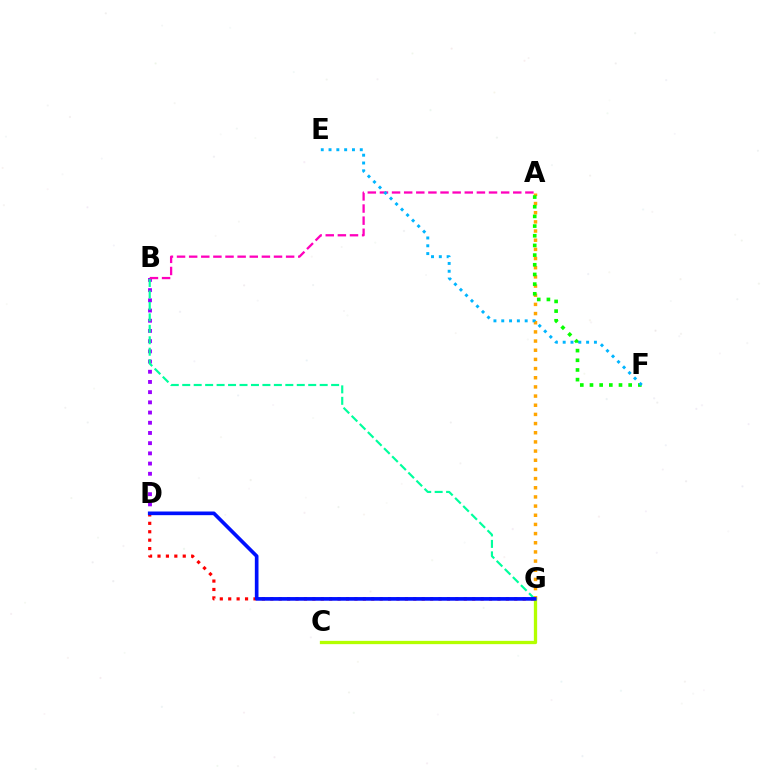{('A', 'G'): [{'color': '#ffa500', 'line_style': 'dotted', 'thickness': 2.49}], ('B', 'D'): [{'color': '#9b00ff', 'line_style': 'dotted', 'thickness': 2.77}], ('C', 'G'): [{'color': '#b3ff00', 'line_style': 'solid', 'thickness': 2.37}], ('B', 'G'): [{'color': '#00ff9d', 'line_style': 'dashed', 'thickness': 1.56}], ('A', 'F'): [{'color': '#08ff00', 'line_style': 'dotted', 'thickness': 2.63}], ('A', 'B'): [{'color': '#ff00bd', 'line_style': 'dashed', 'thickness': 1.65}], ('E', 'F'): [{'color': '#00b5ff', 'line_style': 'dotted', 'thickness': 2.12}], ('D', 'G'): [{'color': '#ff0000', 'line_style': 'dotted', 'thickness': 2.29}, {'color': '#0010ff', 'line_style': 'solid', 'thickness': 2.63}]}